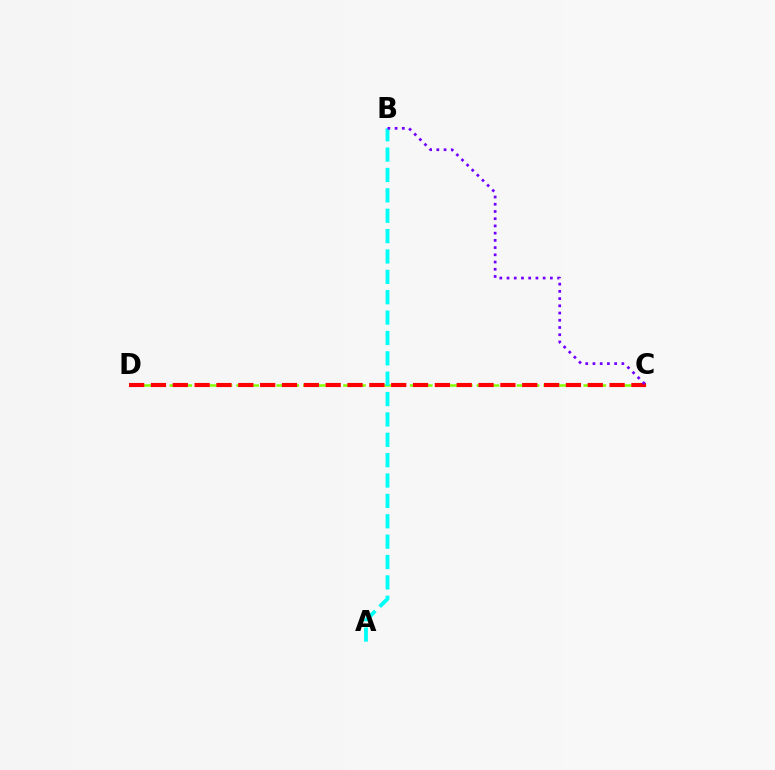{('C', 'D'): [{'color': '#84ff00', 'line_style': 'dashed', 'thickness': 1.81}, {'color': '#ff0000', 'line_style': 'dashed', 'thickness': 2.97}], ('A', 'B'): [{'color': '#00fff6', 'line_style': 'dashed', 'thickness': 2.77}], ('B', 'C'): [{'color': '#7200ff', 'line_style': 'dotted', 'thickness': 1.96}]}